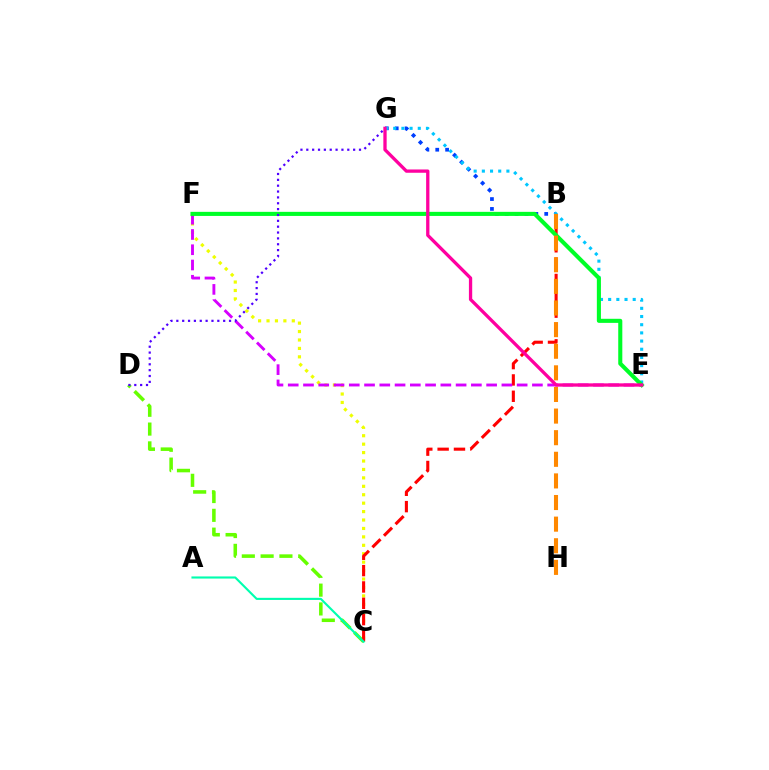{('B', 'G'): [{'color': '#003fff', 'line_style': 'dotted', 'thickness': 2.68}], ('E', 'G'): [{'color': '#00c7ff', 'line_style': 'dotted', 'thickness': 2.22}, {'color': '#ff00a0', 'line_style': 'solid', 'thickness': 2.37}], ('C', 'D'): [{'color': '#66ff00', 'line_style': 'dashed', 'thickness': 2.55}], ('C', 'F'): [{'color': '#eeff00', 'line_style': 'dotted', 'thickness': 2.29}], ('B', 'C'): [{'color': '#ff0000', 'line_style': 'dashed', 'thickness': 2.22}], ('E', 'F'): [{'color': '#d600ff', 'line_style': 'dashed', 'thickness': 2.07}, {'color': '#00ff27', 'line_style': 'solid', 'thickness': 2.94}], ('A', 'C'): [{'color': '#00ffaf', 'line_style': 'solid', 'thickness': 1.53}], ('B', 'H'): [{'color': '#ff8800', 'line_style': 'dashed', 'thickness': 2.94}], ('D', 'G'): [{'color': '#4f00ff', 'line_style': 'dotted', 'thickness': 1.59}]}